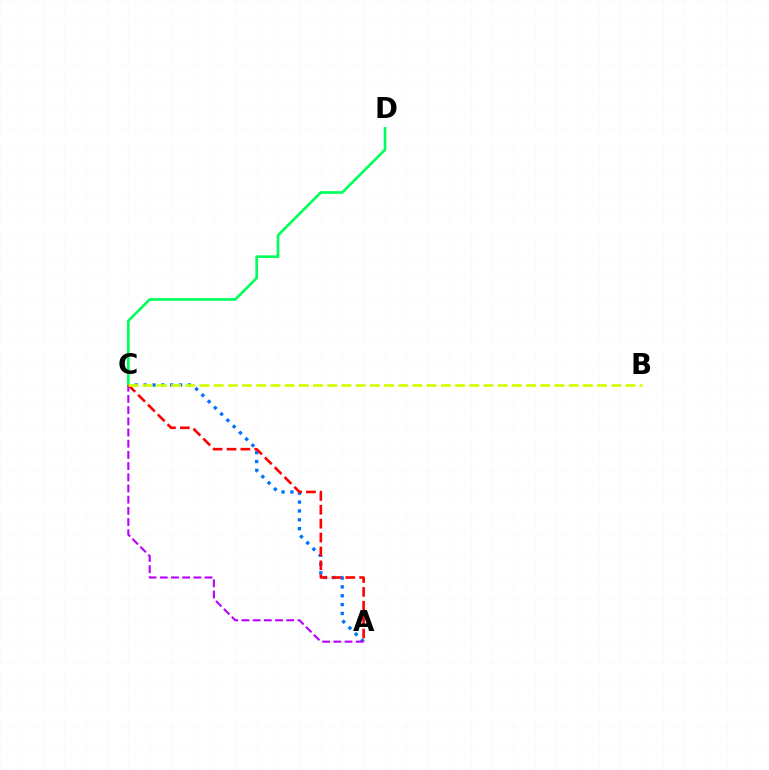{('A', 'C'): [{'color': '#0074ff', 'line_style': 'dotted', 'thickness': 2.4}, {'color': '#b900ff', 'line_style': 'dashed', 'thickness': 1.52}, {'color': '#ff0000', 'line_style': 'dashed', 'thickness': 1.89}], ('C', 'D'): [{'color': '#00ff5c', 'line_style': 'solid', 'thickness': 1.91}], ('B', 'C'): [{'color': '#d1ff00', 'line_style': 'dashed', 'thickness': 1.93}]}